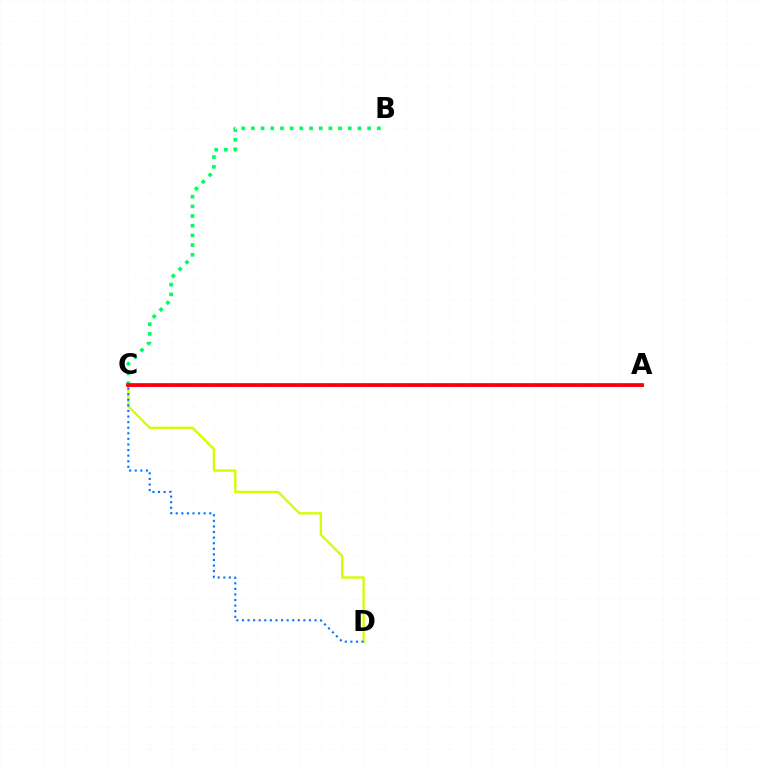{('C', 'D'): [{'color': '#d1ff00', 'line_style': 'solid', 'thickness': 1.68}, {'color': '#0074ff', 'line_style': 'dotted', 'thickness': 1.52}], ('A', 'C'): [{'color': '#b900ff', 'line_style': 'solid', 'thickness': 1.86}, {'color': '#ff0000', 'line_style': 'solid', 'thickness': 2.67}], ('B', 'C'): [{'color': '#00ff5c', 'line_style': 'dotted', 'thickness': 2.63}]}